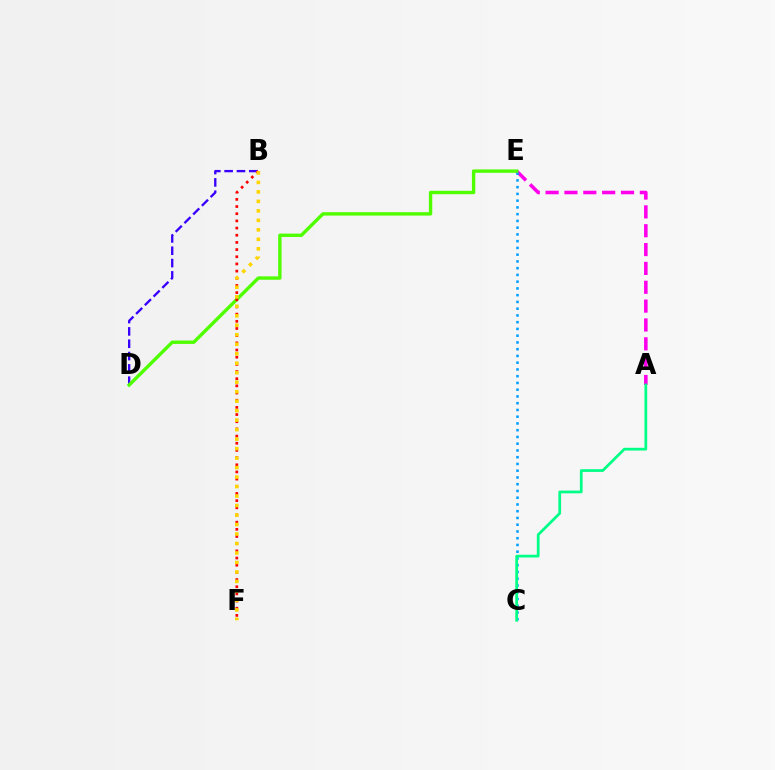{('A', 'E'): [{'color': '#ff00ed', 'line_style': 'dashed', 'thickness': 2.56}], ('C', 'E'): [{'color': '#009eff', 'line_style': 'dotted', 'thickness': 1.83}], ('B', 'D'): [{'color': '#3700ff', 'line_style': 'dashed', 'thickness': 1.67}], ('A', 'C'): [{'color': '#00ff86', 'line_style': 'solid', 'thickness': 1.97}], ('D', 'E'): [{'color': '#4fff00', 'line_style': 'solid', 'thickness': 2.44}], ('B', 'F'): [{'color': '#ff0000', 'line_style': 'dotted', 'thickness': 1.95}, {'color': '#ffd500', 'line_style': 'dotted', 'thickness': 2.58}]}